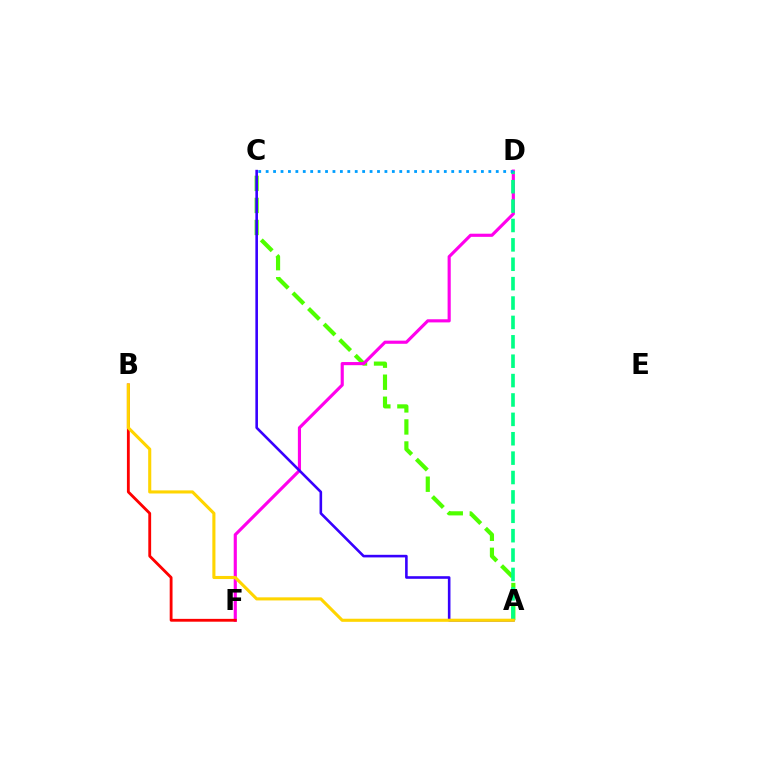{('A', 'C'): [{'color': '#4fff00', 'line_style': 'dashed', 'thickness': 2.99}, {'color': '#3700ff', 'line_style': 'solid', 'thickness': 1.87}], ('D', 'F'): [{'color': '#ff00ed', 'line_style': 'solid', 'thickness': 2.26}], ('A', 'D'): [{'color': '#00ff86', 'line_style': 'dashed', 'thickness': 2.63}], ('B', 'F'): [{'color': '#ff0000', 'line_style': 'solid', 'thickness': 2.04}], ('C', 'D'): [{'color': '#009eff', 'line_style': 'dotted', 'thickness': 2.02}], ('A', 'B'): [{'color': '#ffd500', 'line_style': 'solid', 'thickness': 2.23}]}